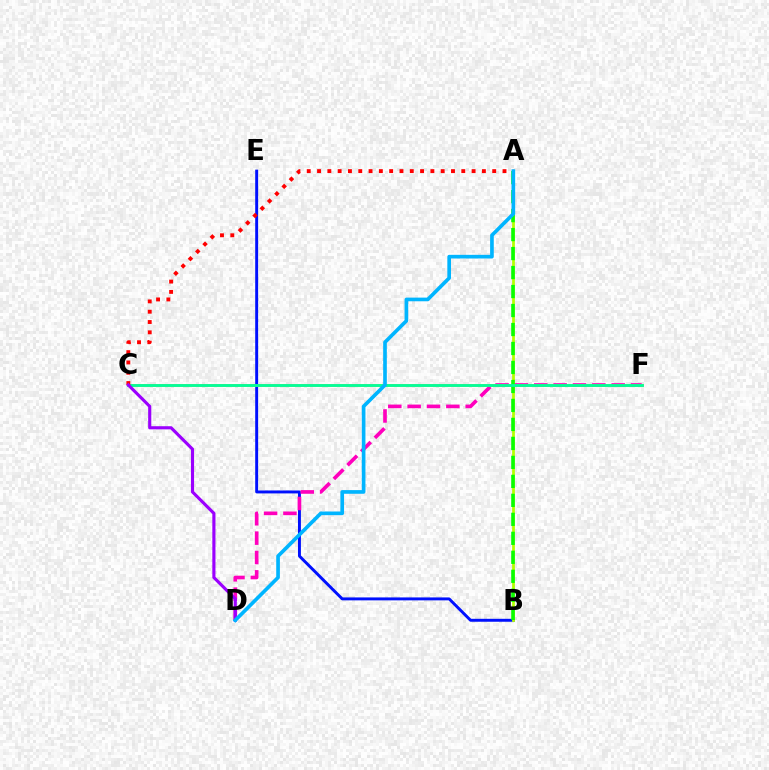{('B', 'E'): [{'color': '#0010ff', 'line_style': 'solid', 'thickness': 2.11}], ('D', 'F'): [{'color': '#ff00bd', 'line_style': 'dashed', 'thickness': 2.63}], ('C', 'F'): [{'color': '#ffa500', 'line_style': 'solid', 'thickness': 1.83}, {'color': '#00ff9d', 'line_style': 'solid', 'thickness': 2.01}], ('A', 'B'): [{'color': '#b3ff00', 'line_style': 'solid', 'thickness': 1.98}, {'color': '#08ff00', 'line_style': 'dashed', 'thickness': 2.58}], ('A', 'C'): [{'color': '#ff0000', 'line_style': 'dotted', 'thickness': 2.8}], ('C', 'D'): [{'color': '#9b00ff', 'line_style': 'solid', 'thickness': 2.25}], ('A', 'D'): [{'color': '#00b5ff', 'line_style': 'solid', 'thickness': 2.63}]}